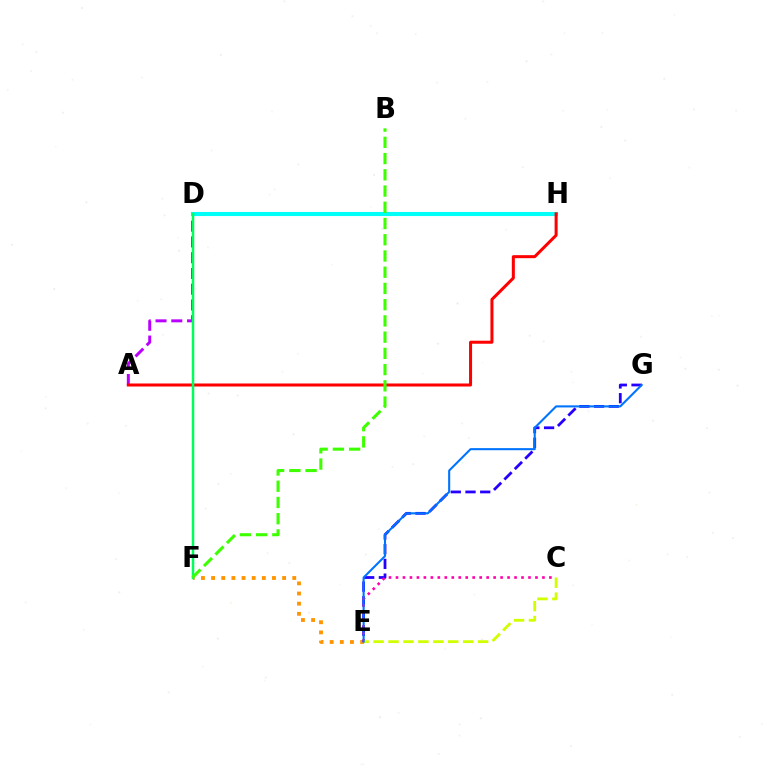{('E', 'F'): [{'color': '#ff9400', 'line_style': 'dotted', 'thickness': 2.76}], ('E', 'G'): [{'color': '#2500ff', 'line_style': 'dashed', 'thickness': 2.0}, {'color': '#0074ff', 'line_style': 'solid', 'thickness': 1.5}], ('A', 'D'): [{'color': '#b900ff', 'line_style': 'dashed', 'thickness': 2.14}], ('D', 'H'): [{'color': '#00fff6', 'line_style': 'solid', 'thickness': 2.96}], ('A', 'H'): [{'color': '#ff0000', 'line_style': 'solid', 'thickness': 2.18}], ('C', 'E'): [{'color': '#ff00ac', 'line_style': 'dotted', 'thickness': 1.89}, {'color': '#d1ff00', 'line_style': 'dashed', 'thickness': 2.03}], ('D', 'F'): [{'color': '#00ff5c', 'line_style': 'solid', 'thickness': 1.8}], ('B', 'F'): [{'color': '#3dff00', 'line_style': 'dashed', 'thickness': 2.21}]}